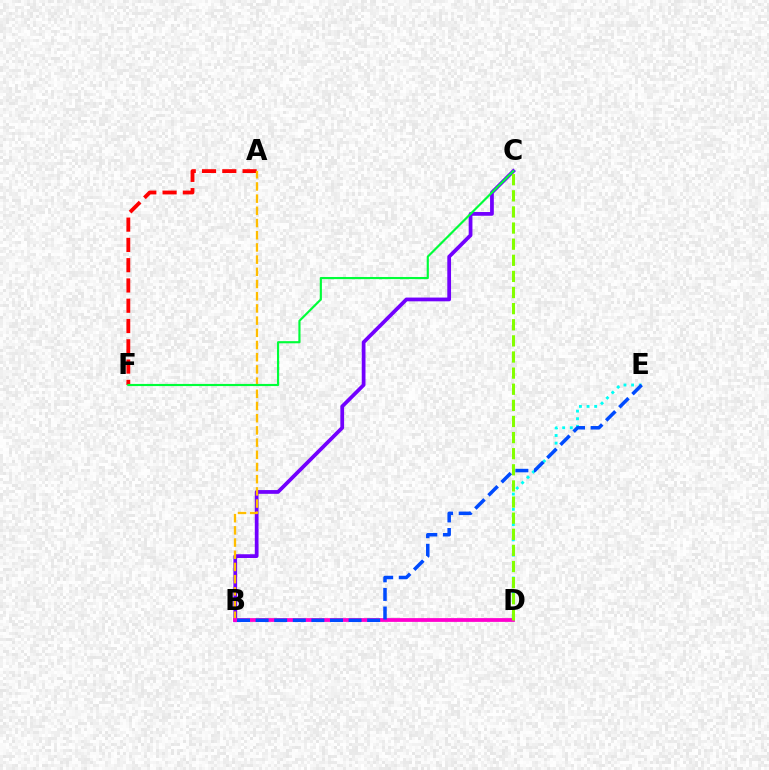{('A', 'F'): [{'color': '#ff0000', 'line_style': 'dashed', 'thickness': 2.75}], ('B', 'C'): [{'color': '#7200ff', 'line_style': 'solid', 'thickness': 2.7}], ('A', 'B'): [{'color': '#ffbd00', 'line_style': 'dashed', 'thickness': 1.66}], ('D', 'E'): [{'color': '#00fff6', 'line_style': 'dotted', 'thickness': 2.07}], ('B', 'D'): [{'color': '#ff00cf', 'line_style': 'solid', 'thickness': 2.72}], ('B', 'E'): [{'color': '#004bff', 'line_style': 'dashed', 'thickness': 2.53}], ('C', 'F'): [{'color': '#00ff39', 'line_style': 'solid', 'thickness': 1.55}], ('C', 'D'): [{'color': '#84ff00', 'line_style': 'dashed', 'thickness': 2.19}]}